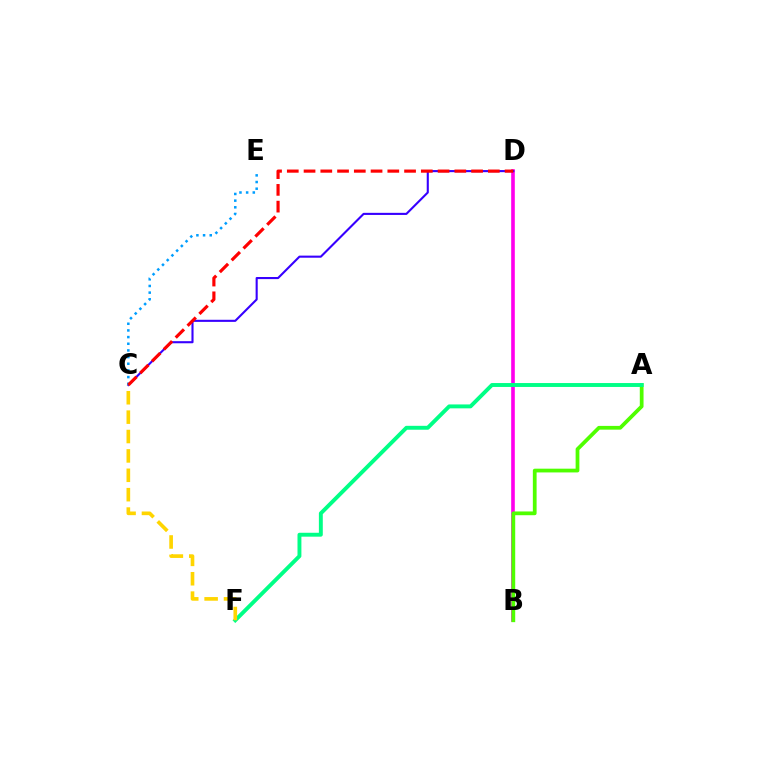{('B', 'D'): [{'color': '#ff00ed', 'line_style': 'solid', 'thickness': 2.61}], ('C', 'D'): [{'color': '#3700ff', 'line_style': 'solid', 'thickness': 1.51}, {'color': '#ff0000', 'line_style': 'dashed', 'thickness': 2.28}], ('A', 'B'): [{'color': '#4fff00', 'line_style': 'solid', 'thickness': 2.7}], ('C', 'E'): [{'color': '#009eff', 'line_style': 'dotted', 'thickness': 1.81}], ('A', 'F'): [{'color': '#00ff86', 'line_style': 'solid', 'thickness': 2.81}], ('C', 'F'): [{'color': '#ffd500', 'line_style': 'dashed', 'thickness': 2.63}]}